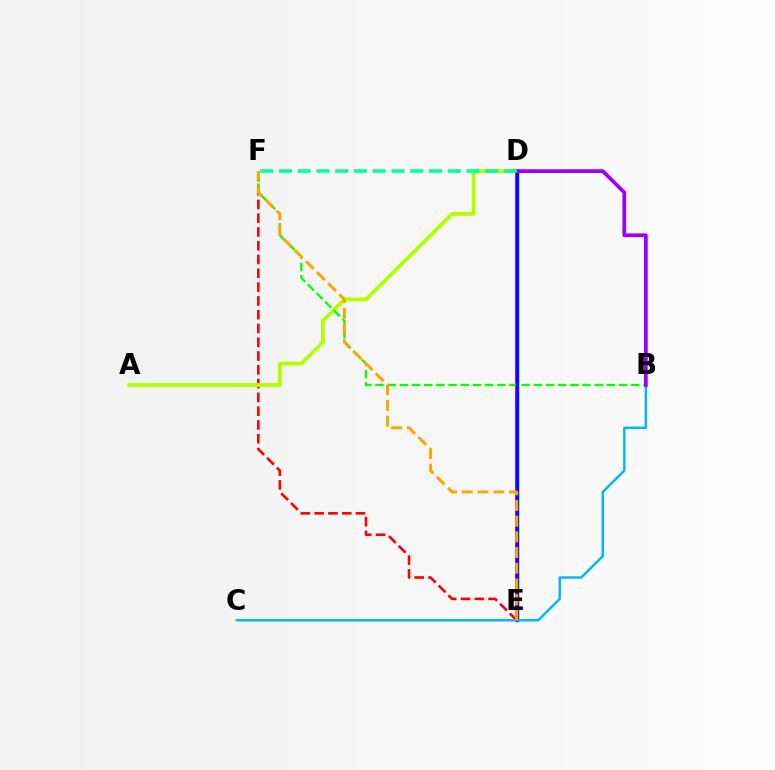{('D', 'E'): [{'color': '#ff00bd', 'line_style': 'solid', 'thickness': 2.89}, {'color': '#0010ff', 'line_style': 'solid', 'thickness': 2.47}], ('E', 'F'): [{'color': '#ff0000', 'line_style': 'dashed', 'thickness': 1.87}, {'color': '#ffa500', 'line_style': 'dashed', 'thickness': 2.13}], ('A', 'D'): [{'color': '#b3ff00', 'line_style': 'solid', 'thickness': 2.77}], ('B', 'F'): [{'color': '#08ff00', 'line_style': 'dashed', 'thickness': 1.65}], ('B', 'C'): [{'color': '#00b5ff', 'line_style': 'solid', 'thickness': 1.74}], ('B', 'D'): [{'color': '#9b00ff', 'line_style': 'solid', 'thickness': 2.7}], ('D', 'F'): [{'color': '#00ff9d', 'line_style': 'dashed', 'thickness': 2.55}]}